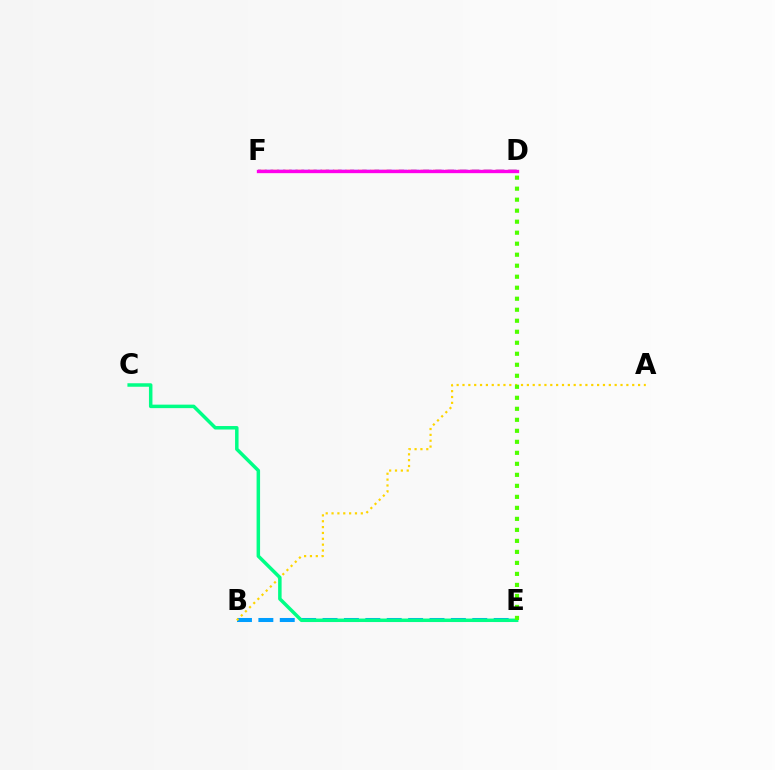{('D', 'F'): [{'color': '#ff0000', 'line_style': 'dashed', 'thickness': 1.7}, {'color': '#3700ff', 'line_style': 'dashed', 'thickness': 1.66}, {'color': '#ff00ed', 'line_style': 'solid', 'thickness': 2.4}], ('B', 'E'): [{'color': '#009eff', 'line_style': 'dashed', 'thickness': 2.91}], ('A', 'B'): [{'color': '#ffd500', 'line_style': 'dotted', 'thickness': 1.59}], ('C', 'E'): [{'color': '#00ff86', 'line_style': 'solid', 'thickness': 2.51}], ('D', 'E'): [{'color': '#4fff00', 'line_style': 'dotted', 'thickness': 2.99}]}